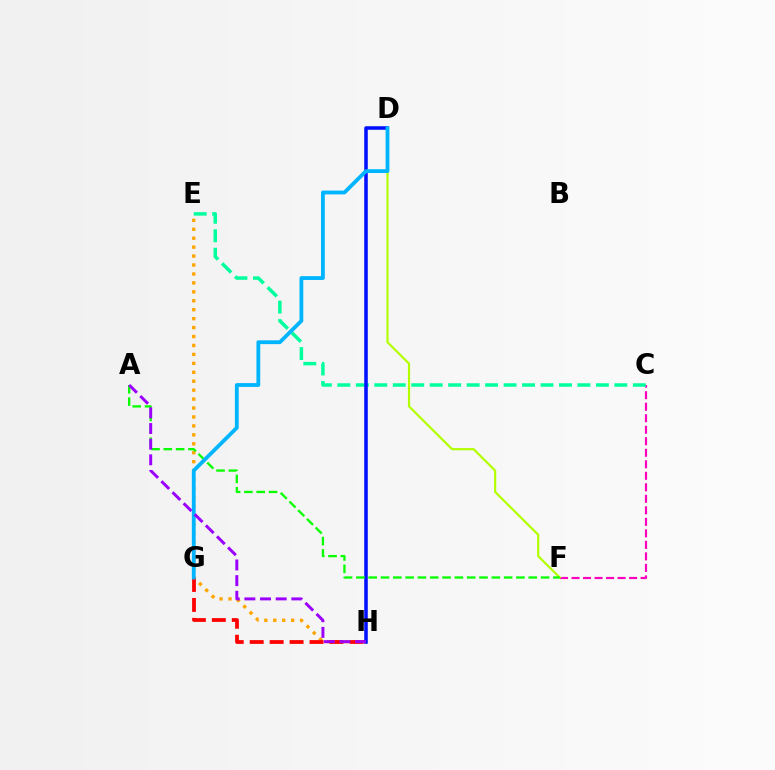{('C', 'F'): [{'color': '#ff00bd', 'line_style': 'dashed', 'thickness': 1.56}], ('C', 'E'): [{'color': '#00ff9d', 'line_style': 'dashed', 'thickness': 2.51}], ('D', 'F'): [{'color': '#b3ff00', 'line_style': 'solid', 'thickness': 1.59}], ('E', 'H'): [{'color': '#ffa500', 'line_style': 'dotted', 'thickness': 2.43}], ('G', 'H'): [{'color': '#ff0000', 'line_style': 'dashed', 'thickness': 2.71}], ('D', 'H'): [{'color': '#0010ff', 'line_style': 'solid', 'thickness': 2.55}], ('A', 'F'): [{'color': '#08ff00', 'line_style': 'dashed', 'thickness': 1.67}], ('D', 'G'): [{'color': '#00b5ff', 'line_style': 'solid', 'thickness': 2.74}], ('A', 'H'): [{'color': '#9b00ff', 'line_style': 'dashed', 'thickness': 2.13}]}